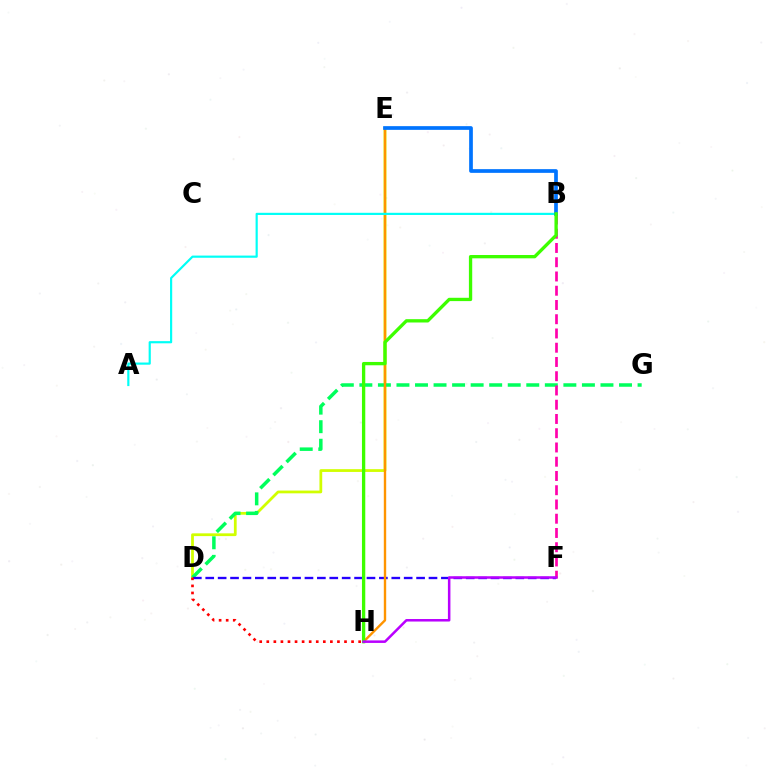{('D', 'E'): [{'color': '#d1ff00', 'line_style': 'solid', 'thickness': 1.99}], ('D', 'G'): [{'color': '#00ff5c', 'line_style': 'dashed', 'thickness': 2.52}], ('D', 'F'): [{'color': '#2500ff', 'line_style': 'dashed', 'thickness': 1.68}], ('D', 'H'): [{'color': '#ff0000', 'line_style': 'dotted', 'thickness': 1.92}], ('E', 'H'): [{'color': '#ff9400', 'line_style': 'solid', 'thickness': 1.72}], ('B', 'F'): [{'color': '#ff00ac', 'line_style': 'dashed', 'thickness': 1.94}], ('A', 'B'): [{'color': '#00fff6', 'line_style': 'solid', 'thickness': 1.57}], ('B', 'E'): [{'color': '#0074ff', 'line_style': 'solid', 'thickness': 2.67}], ('B', 'H'): [{'color': '#3dff00', 'line_style': 'solid', 'thickness': 2.39}], ('F', 'H'): [{'color': '#b900ff', 'line_style': 'solid', 'thickness': 1.81}]}